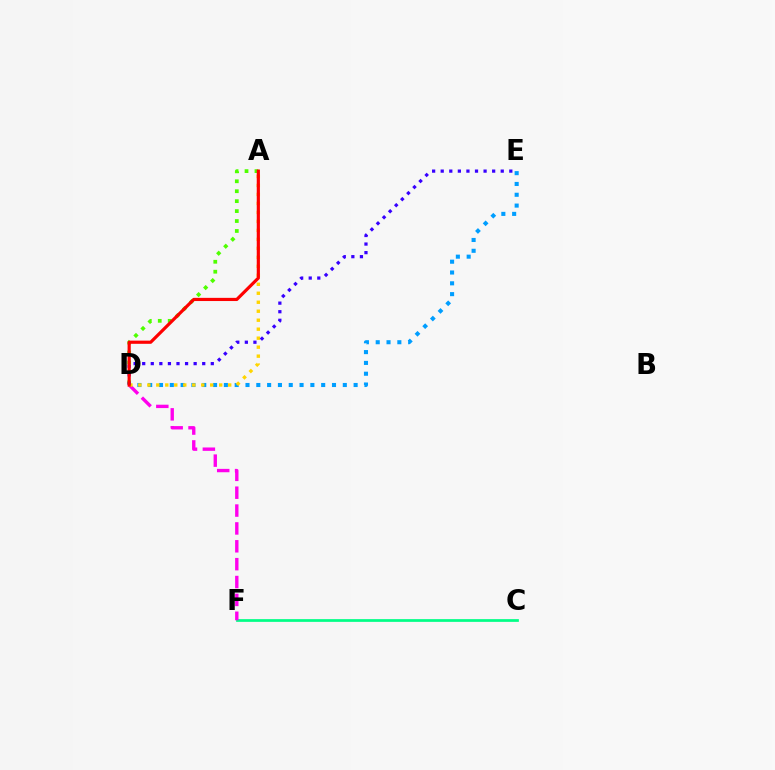{('C', 'F'): [{'color': '#00ff86', 'line_style': 'solid', 'thickness': 1.96}], ('D', 'E'): [{'color': '#009eff', 'line_style': 'dotted', 'thickness': 2.94}, {'color': '#3700ff', 'line_style': 'dotted', 'thickness': 2.33}], ('A', 'D'): [{'color': '#4fff00', 'line_style': 'dotted', 'thickness': 2.7}, {'color': '#ffd500', 'line_style': 'dotted', 'thickness': 2.44}, {'color': '#ff0000', 'line_style': 'solid', 'thickness': 2.29}], ('D', 'F'): [{'color': '#ff00ed', 'line_style': 'dashed', 'thickness': 2.43}]}